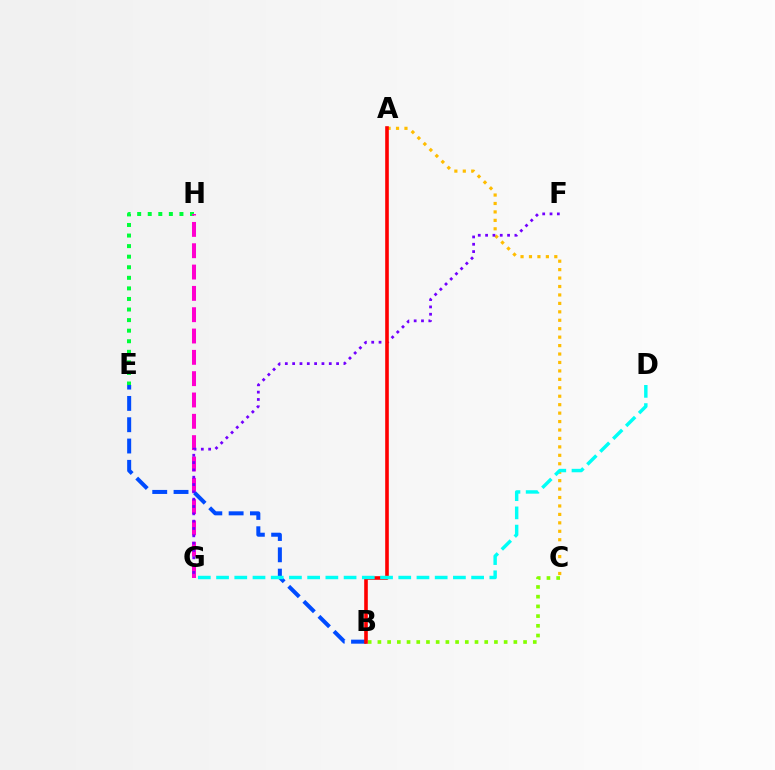{('B', 'C'): [{'color': '#84ff00', 'line_style': 'dotted', 'thickness': 2.64}], ('E', 'H'): [{'color': '#00ff39', 'line_style': 'dotted', 'thickness': 2.87}], ('G', 'H'): [{'color': '#ff00cf', 'line_style': 'dashed', 'thickness': 2.9}], ('A', 'C'): [{'color': '#ffbd00', 'line_style': 'dotted', 'thickness': 2.29}], ('F', 'G'): [{'color': '#7200ff', 'line_style': 'dotted', 'thickness': 1.99}], ('B', 'E'): [{'color': '#004bff', 'line_style': 'dashed', 'thickness': 2.89}], ('A', 'B'): [{'color': '#ff0000', 'line_style': 'solid', 'thickness': 2.6}], ('D', 'G'): [{'color': '#00fff6', 'line_style': 'dashed', 'thickness': 2.48}]}